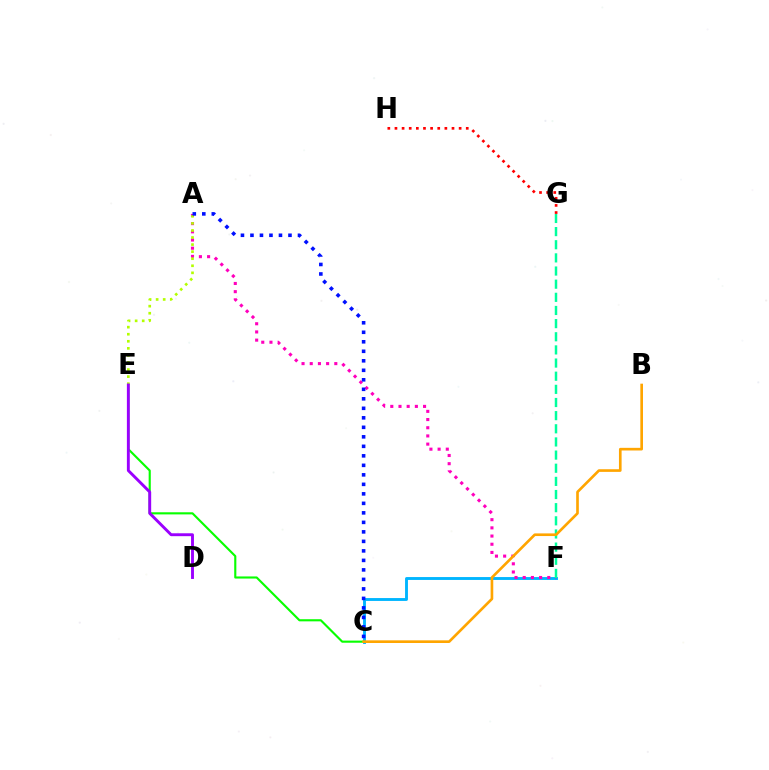{('C', 'F'): [{'color': '#00b5ff', 'line_style': 'solid', 'thickness': 2.08}], ('A', 'F'): [{'color': '#ff00bd', 'line_style': 'dotted', 'thickness': 2.23}], ('C', 'E'): [{'color': '#08ff00', 'line_style': 'solid', 'thickness': 1.53}], ('A', 'E'): [{'color': '#b3ff00', 'line_style': 'dotted', 'thickness': 1.92}], ('D', 'E'): [{'color': '#9b00ff', 'line_style': 'solid', 'thickness': 2.09}], ('A', 'C'): [{'color': '#0010ff', 'line_style': 'dotted', 'thickness': 2.58}], ('F', 'G'): [{'color': '#00ff9d', 'line_style': 'dashed', 'thickness': 1.79}], ('B', 'C'): [{'color': '#ffa500', 'line_style': 'solid', 'thickness': 1.91}], ('G', 'H'): [{'color': '#ff0000', 'line_style': 'dotted', 'thickness': 1.94}]}